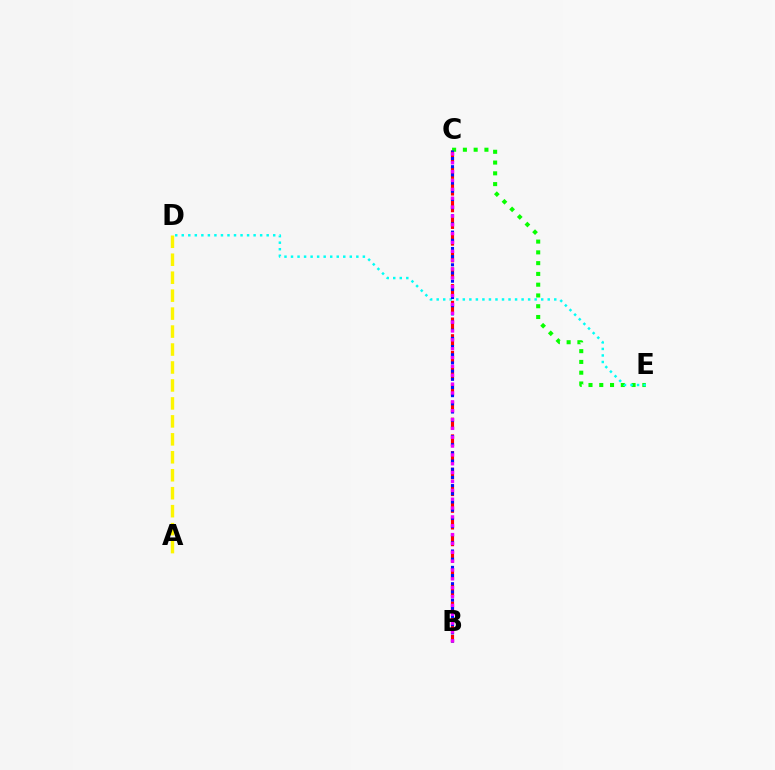{('B', 'C'): [{'color': '#ff0000', 'line_style': 'dashed', 'thickness': 2.27}, {'color': '#0010ff', 'line_style': 'dotted', 'thickness': 2.22}, {'color': '#ee00ff', 'line_style': 'dotted', 'thickness': 2.41}], ('A', 'D'): [{'color': '#fcf500', 'line_style': 'dashed', 'thickness': 2.44}], ('C', 'E'): [{'color': '#08ff00', 'line_style': 'dotted', 'thickness': 2.93}], ('D', 'E'): [{'color': '#00fff6', 'line_style': 'dotted', 'thickness': 1.77}]}